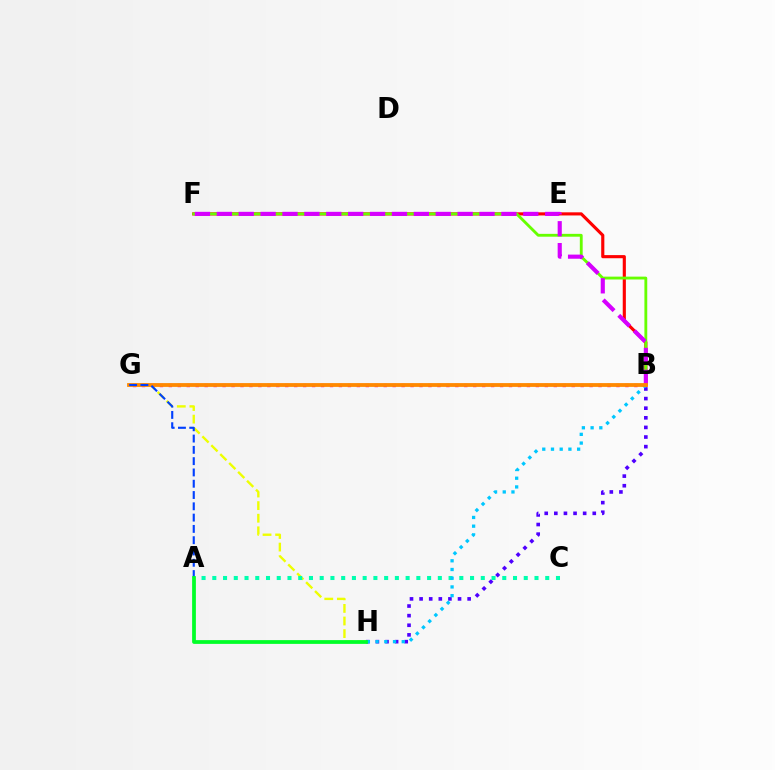{('B', 'H'): [{'color': '#4f00ff', 'line_style': 'dotted', 'thickness': 2.61}, {'color': '#00c7ff', 'line_style': 'dotted', 'thickness': 2.37}], ('B', 'F'): [{'color': '#ff0000', 'line_style': 'solid', 'thickness': 2.25}, {'color': '#66ff00', 'line_style': 'solid', 'thickness': 2.05}, {'color': '#d600ff', 'line_style': 'dashed', 'thickness': 2.97}], ('G', 'H'): [{'color': '#eeff00', 'line_style': 'dashed', 'thickness': 1.71}], ('A', 'C'): [{'color': '#00ffaf', 'line_style': 'dotted', 'thickness': 2.92}], ('B', 'G'): [{'color': '#ff00a0', 'line_style': 'dotted', 'thickness': 2.43}, {'color': '#ff8800', 'line_style': 'solid', 'thickness': 2.74}], ('A', 'G'): [{'color': '#003fff', 'line_style': 'dashed', 'thickness': 1.53}], ('A', 'H'): [{'color': '#00ff27', 'line_style': 'solid', 'thickness': 2.7}]}